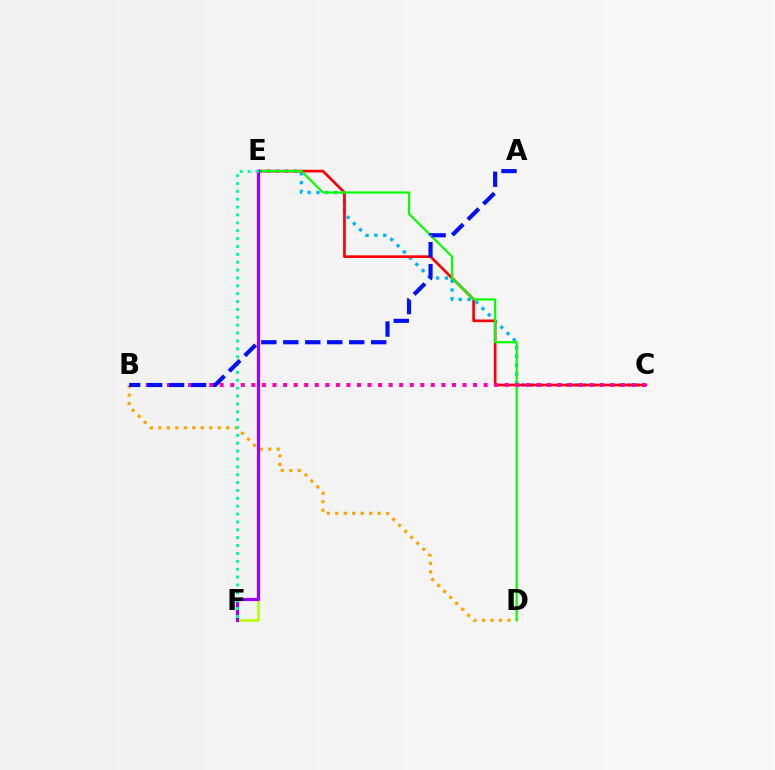{('B', 'D'): [{'color': '#ffa500', 'line_style': 'dotted', 'thickness': 2.3}], ('C', 'E'): [{'color': '#00b5ff', 'line_style': 'dotted', 'thickness': 2.4}, {'color': '#ff0000', 'line_style': 'solid', 'thickness': 1.93}], ('D', 'E'): [{'color': '#08ff00', 'line_style': 'solid', 'thickness': 1.59}], ('E', 'F'): [{'color': '#b3ff00', 'line_style': 'solid', 'thickness': 1.83}, {'color': '#9b00ff', 'line_style': 'solid', 'thickness': 2.33}, {'color': '#00ff9d', 'line_style': 'dotted', 'thickness': 2.14}], ('B', 'C'): [{'color': '#ff00bd', 'line_style': 'dotted', 'thickness': 2.87}], ('A', 'B'): [{'color': '#0010ff', 'line_style': 'dashed', 'thickness': 2.99}]}